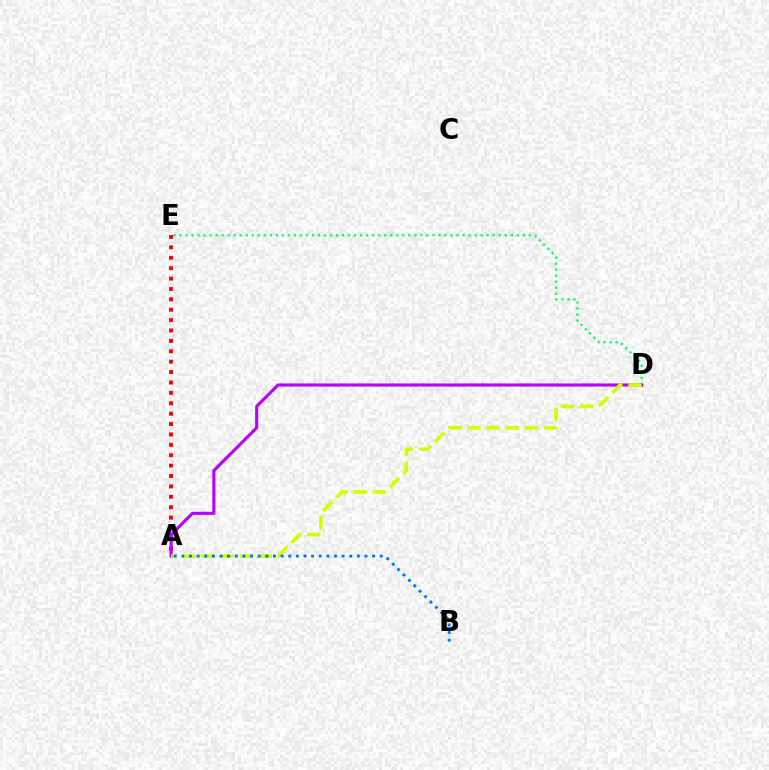{('D', 'E'): [{'color': '#00ff5c', 'line_style': 'dotted', 'thickness': 1.64}], ('A', 'E'): [{'color': '#ff0000', 'line_style': 'dotted', 'thickness': 2.82}], ('A', 'D'): [{'color': '#b900ff', 'line_style': 'solid', 'thickness': 2.25}, {'color': '#d1ff00', 'line_style': 'dashed', 'thickness': 2.6}], ('A', 'B'): [{'color': '#0074ff', 'line_style': 'dotted', 'thickness': 2.07}]}